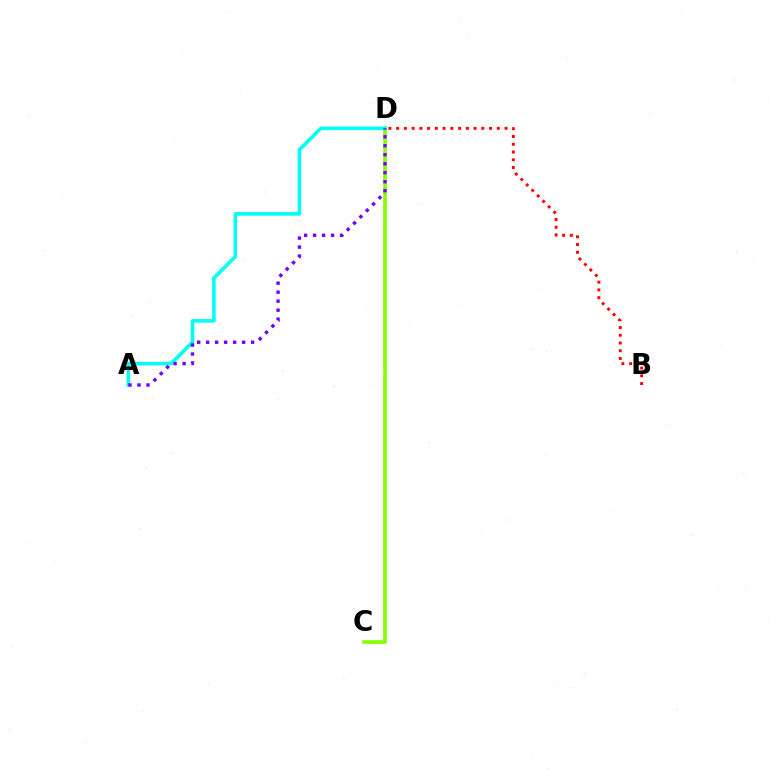{('B', 'D'): [{'color': '#ff0000', 'line_style': 'dotted', 'thickness': 2.1}], ('C', 'D'): [{'color': '#84ff00', 'line_style': 'solid', 'thickness': 2.62}], ('A', 'D'): [{'color': '#00fff6', 'line_style': 'solid', 'thickness': 2.58}, {'color': '#7200ff', 'line_style': 'dotted', 'thickness': 2.44}]}